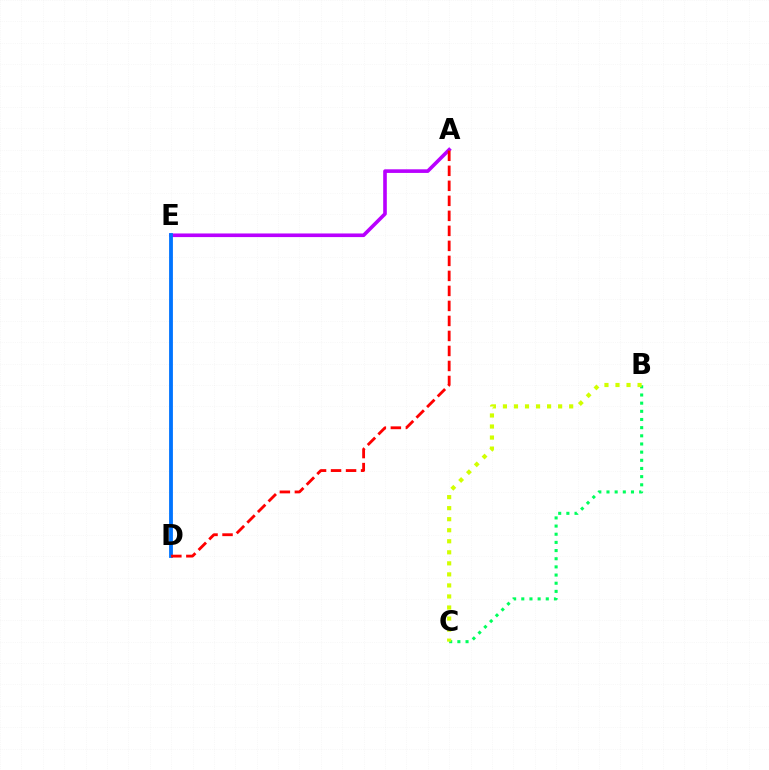{('B', 'C'): [{'color': '#00ff5c', 'line_style': 'dotted', 'thickness': 2.22}, {'color': '#d1ff00', 'line_style': 'dotted', 'thickness': 3.0}], ('A', 'E'): [{'color': '#b900ff', 'line_style': 'solid', 'thickness': 2.61}], ('D', 'E'): [{'color': '#0074ff', 'line_style': 'solid', 'thickness': 2.74}], ('A', 'D'): [{'color': '#ff0000', 'line_style': 'dashed', 'thickness': 2.04}]}